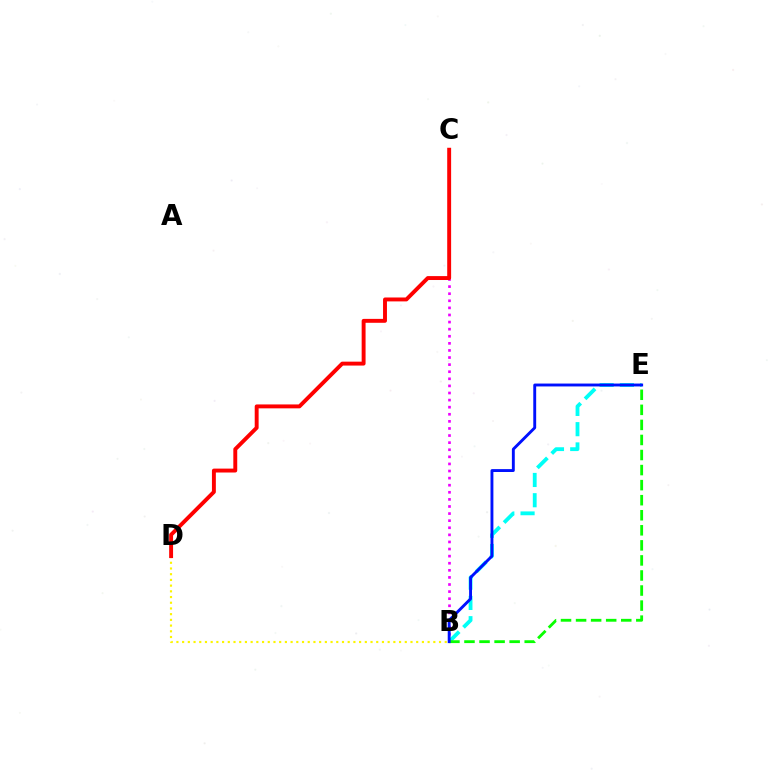{('B', 'D'): [{'color': '#fcf500', 'line_style': 'dotted', 'thickness': 1.55}], ('B', 'E'): [{'color': '#00fff6', 'line_style': 'dashed', 'thickness': 2.75}, {'color': '#08ff00', 'line_style': 'dashed', 'thickness': 2.05}, {'color': '#0010ff', 'line_style': 'solid', 'thickness': 2.08}], ('B', 'C'): [{'color': '#ee00ff', 'line_style': 'dotted', 'thickness': 1.93}], ('C', 'D'): [{'color': '#ff0000', 'line_style': 'solid', 'thickness': 2.82}]}